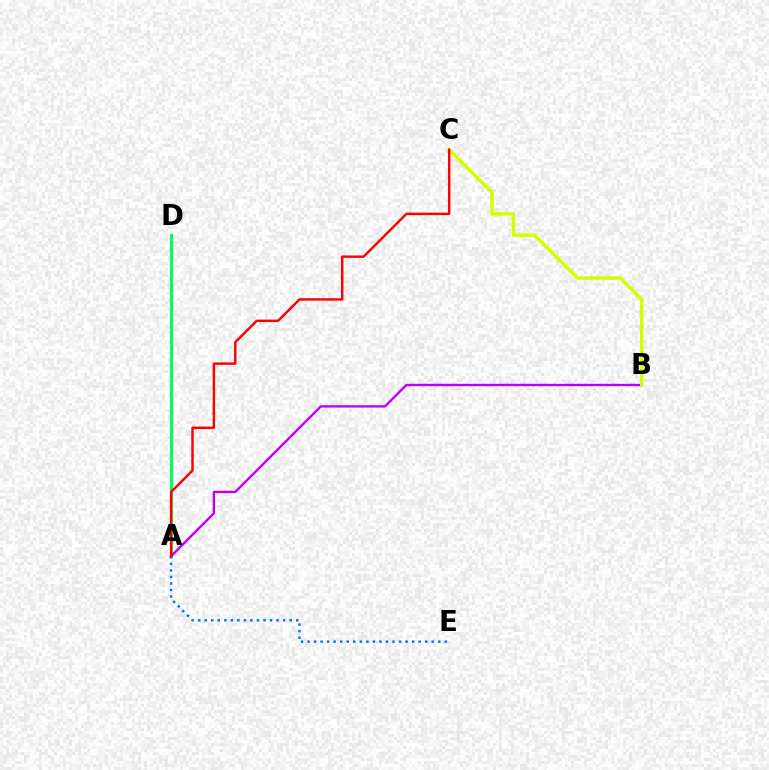{('A', 'D'): [{'color': '#00ff5c', 'line_style': 'solid', 'thickness': 2.13}], ('A', 'B'): [{'color': '#b900ff', 'line_style': 'solid', 'thickness': 1.69}], ('B', 'C'): [{'color': '#d1ff00', 'line_style': 'solid', 'thickness': 2.48}], ('A', 'E'): [{'color': '#0074ff', 'line_style': 'dotted', 'thickness': 1.78}], ('A', 'C'): [{'color': '#ff0000', 'line_style': 'solid', 'thickness': 1.75}]}